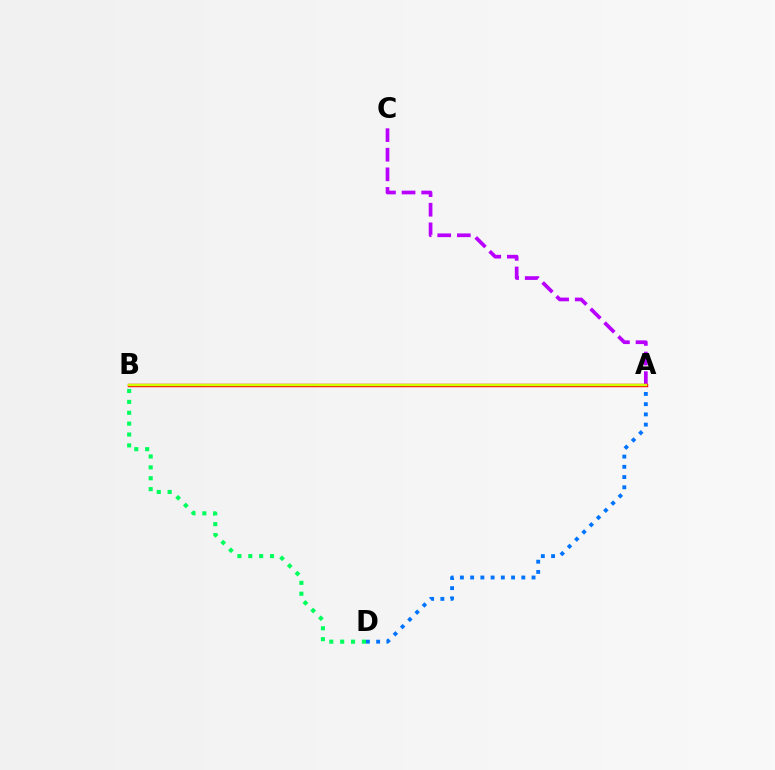{('A', 'D'): [{'color': '#0074ff', 'line_style': 'dotted', 'thickness': 2.78}], ('A', 'C'): [{'color': '#b900ff', 'line_style': 'dashed', 'thickness': 2.66}], ('A', 'B'): [{'color': '#ff0000', 'line_style': 'solid', 'thickness': 2.47}, {'color': '#d1ff00', 'line_style': 'solid', 'thickness': 1.75}], ('B', 'D'): [{'color': '#00ff5c', 'line_style': 'dotted', 'thickness': 2.96}]}